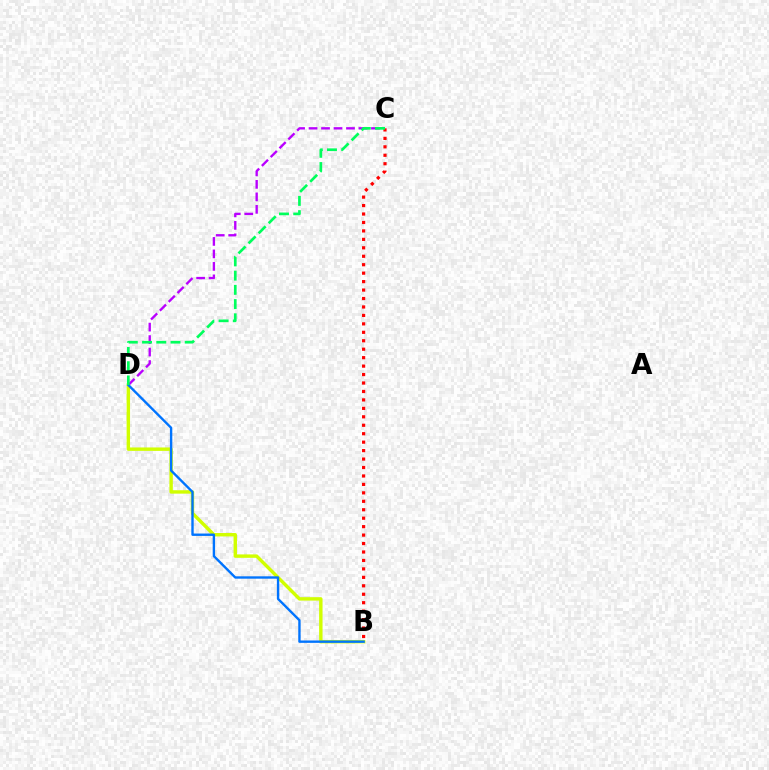{('B', 'D'): [{'color': '#d1ff00', 'line_style': 'solid', 'thickness': 2.46}, {'color': '#0074ff', 'line_style': 'solid', 'thickness': 1.71}], ('C', 'D'): [{'color': '#b900ff', 'line_style': 'dashed', 'thickness': 1.7}, {'color': '#00ff5c', 'line_style': 'dashed', 'thickness': 1.93}], ('B', 'C'): [{'color': '#ff0000', 'line_style': 'dotted', 'thickness': 2.3}]}